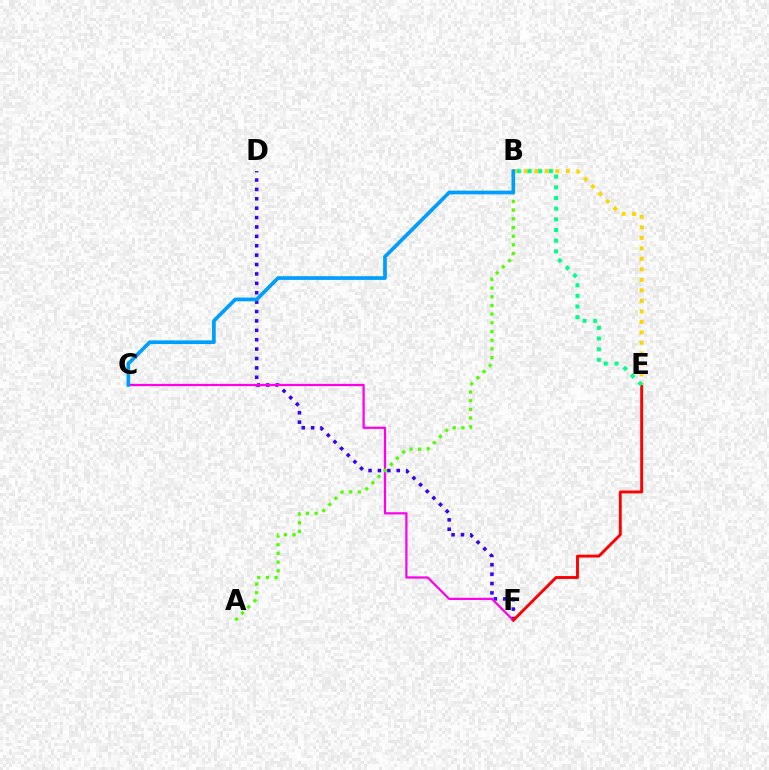{('D', 'F'): [{'color': '#3700ff', 'line_style': 'dotted', 'thickness': 2.55}], ('C', 'F'): [{'color': '#ff00ed', 'line_style': 'solid', 'thickness': 1.61}], ('E', 'F'): [{'color': '#ff0000', 'line_style': 'solid', 'thickness': 2.08}], ('B', 'E'): [{'color': '#ffd500', 'line_style': 'dotted', 'thickness': 2.85}, {'color': '#00ff86', 'line_style': 'dotted', 'thickness': 2.9}], ('A', 'B'): [{'color': '#4fff00', 'line_style': 'dotted', 'thickness': 2.36}], ('B', 'C'): [{'color': '#009eff', 'line_style': 'solid', 'thickness': 2.66}]}